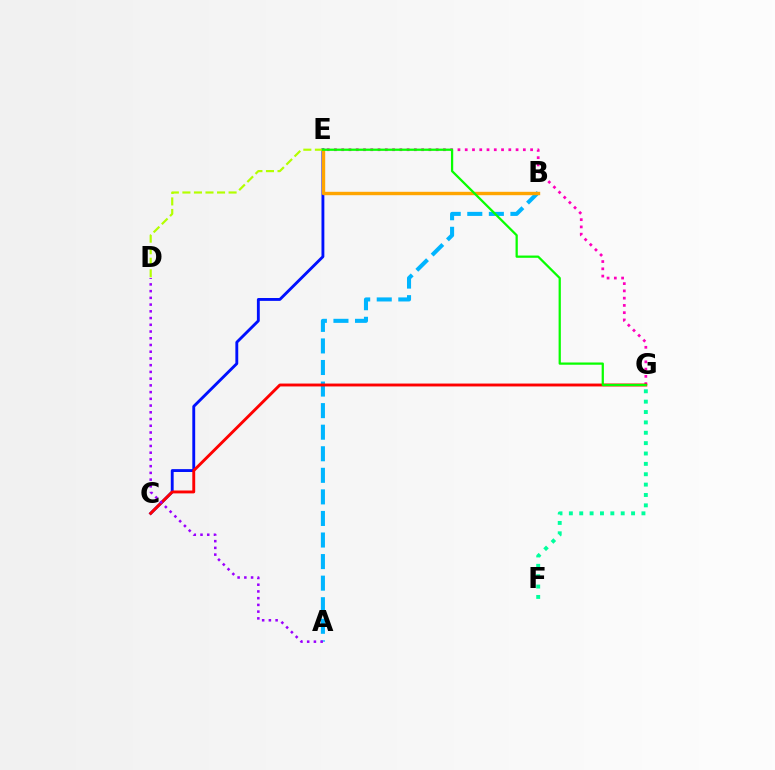{('A', 'B'): [{'color': '#00b5ff', 'line_style': 'dashed', 'thickness': 2.93}], ('F', 'G'): [{'color': '#00ff9d', 'line_style': 'dotted', 'thickness': 2.82}], ('C', 'E'): [{'color': '#0010ff', 'line_style': 'solid', 'thickness': 2.06}], ('D', 'E'): [{'color': '#b3ff00', 'line_style': 'dashed', 'thickness': 1.57}], ('E', 'G'): [{'color': '#ff00bd', 'line_style': 'dotted', 'thickness': 1.97}, {'color': '#08ff00', 'line_style': 'solid', 'thickness': 1.62}], ('C', 'G'): [{'color': '#ff0000', 'line_style': 'solid', 'thickness': 2.08}], ('A', 'D'): [{'color': '#9b00ff', 'line_style': 'dotted', 'thickness': 1.83}], ('B', 'E'): [{'color': '#ffa500', 'line_style': 'solid', 'thickness': 2.45}]}